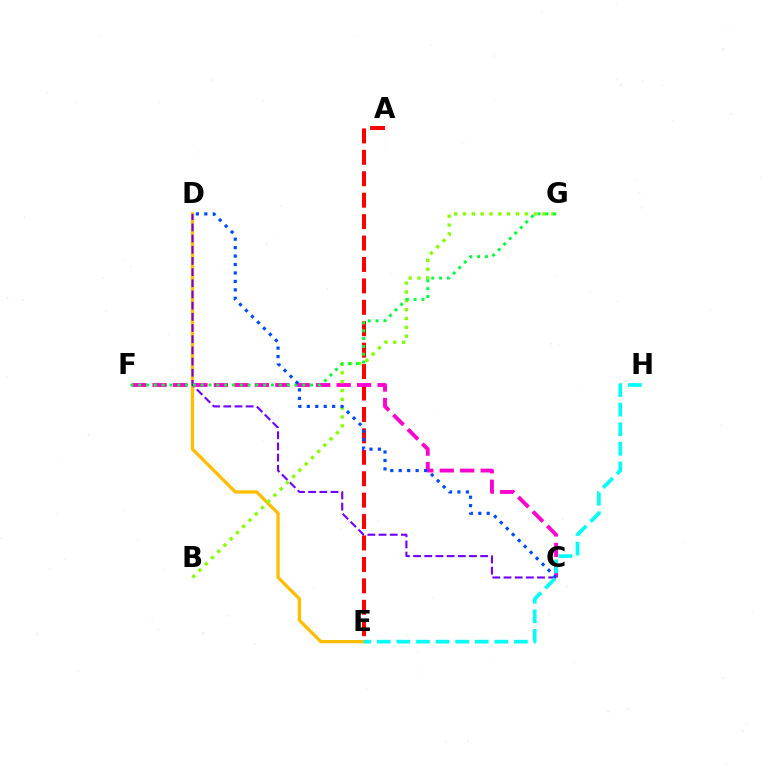{('D', 'E'): [{'color': '#ffbd00', 'line_style': 'solid', 'thickness': 2.36}], ('A', 'E'): [{'color': '#ff0000', 'line_style': 'dashed', 'thickness': 2.91}], ('C', 'D'): [{'color': '#7200ff', 'line_style': 'dashed', 'thickness': 1.52}, {'color': '#004bff', 'line_style': 'dotted', 'thickness': 2.29}], ('C', 'F'): [{'color': '#ff00cf', 'line_style': 'dashed', 'thickness': 2.78}], ('B', 'G'): [{'color': '#84ff00', 'line_style': 'dotted', 'thickness': 2.4}], ('F', 'G'): [{'color': '#00ff39', 'line_style': 'dotted', 'thickness': 2.12}], ('E', 'H'): [{'color': '#00fff6', 'line_style': 'dashed', 'thickness': 2.66}]}